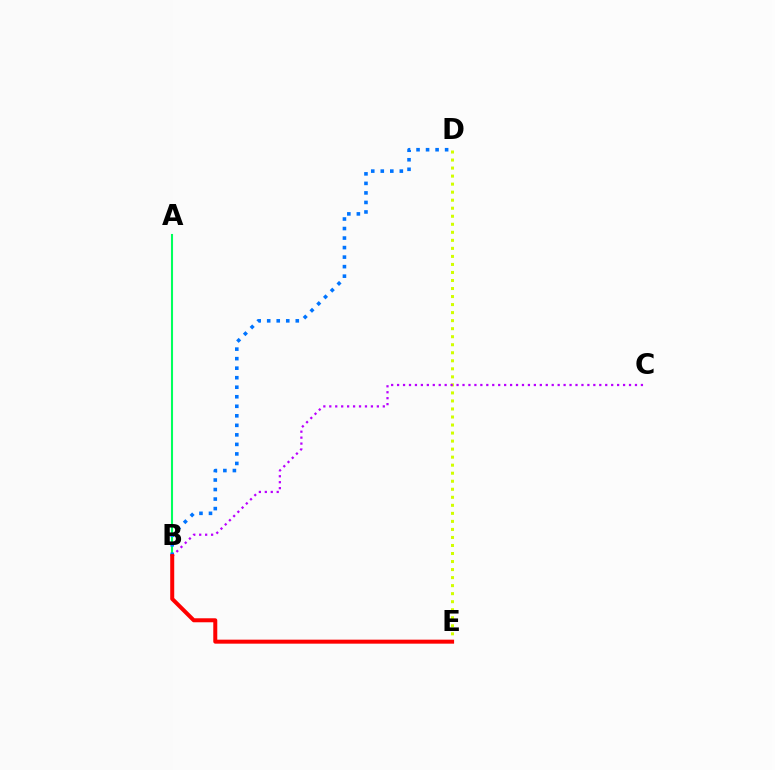{('A', 'B'): [{'color': '#00ff5c', 'line_style': 'solid', 'thickness': 1.5}], ('B', 'D'): [{'color': '#0074ff', 'line_style': 'dotted', 'thickness': 2.59}], ('D', 'E'): [{'color': '#d1ff00', 'line_style': 'dotted', 'thickness': 2.18}], ('B', 'C'): [{'color': '#b900ff', 'line_style': 'dotted', 'thickness': 1.62}], ('B', 'E'): [{'color': '#ff0000', 'line_style': 'solid', 'thickness': 2.88}]}